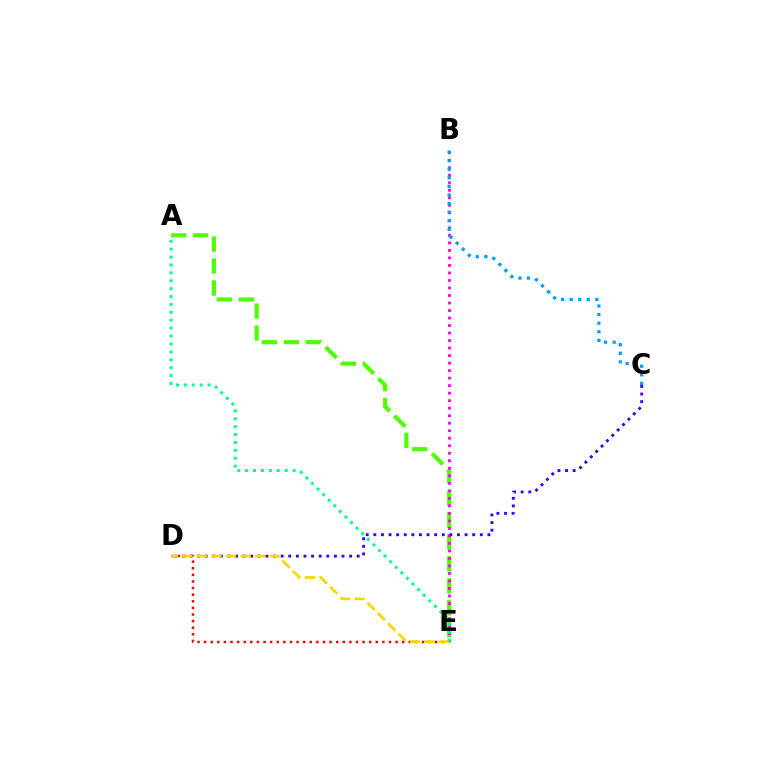{('D', 'E'): [{'color': '#ff0000', 'line_style': 'dotted', 'thickness': 1.79}, {'color': '#ffd500', 'line_style': 'dashed', 'thickness': 1.99}], ('A', 'E'): [{'color': '#4fff00', 'line_style': 'dashed', 'thickness': 2.98}, {'color': '#00ff86', 'line_style': 'dotted', 'thickness': 2.15}], ('B', 'E'): [{'color': '#ff00ed', 'line_style': 'dotted', 'thickness': 2.04}], ('C', 'D'): [{'color': '#3700ff', 'line_style': 'dotted', 'thickness': 2.07}], ('B', 'C'): [{'color': '#009eff', 'line_style': 'dotted', 'thickness': 2.33}]}